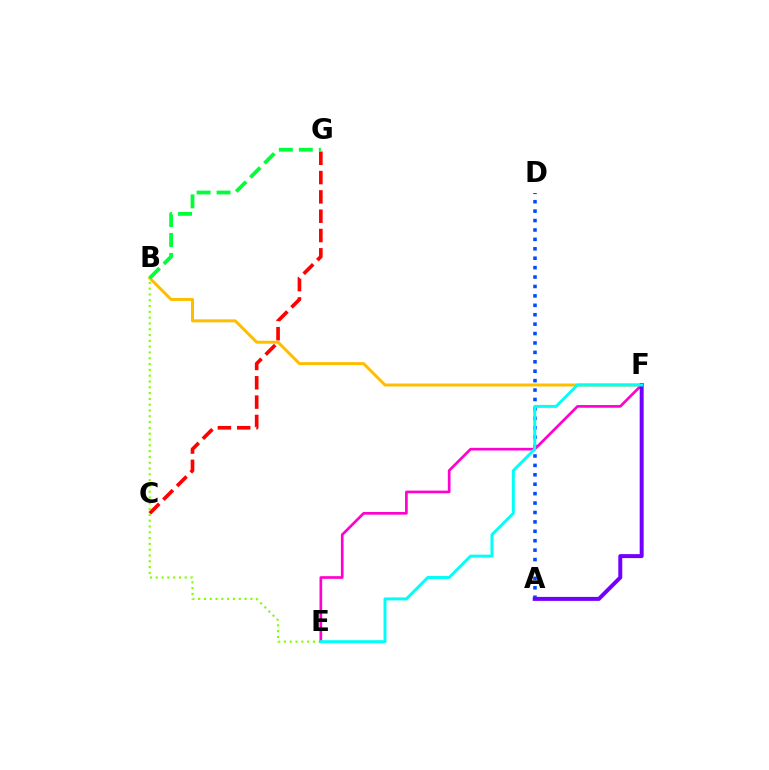{('C', 'G'): [{'color': '#ff0000', 'line_style': 'dashed', 'thickness': 2.62}], ('A', 'D'): [{'color': '#004bff', 'line_style': 'dotted', 'thickness': 2.56}], ('B', 'E'): [{'color': '#84ff00', 'line_style': 'dotted', 'thickness': 1.58}], ('B', 'F'): [{'color': '#ffbd00', 'line_style': 'solid', 'thickness': 2.14}], ('E', 'F'): [{'color': '#ff00cf', 'line_style': 'solid', 'thickness': 1.92}, {'color': '#00fff6', 'line_style': 'solid', 'thickness': 2.13}], ('A', 'F'): [{'color': '#7200ff', 'line_style': 'solid', 'thickness': 2.86}], ('B', 'G'): [{'color': '#00ff39', 'line_style': 'dashed', 'thickness': 2.72}]}